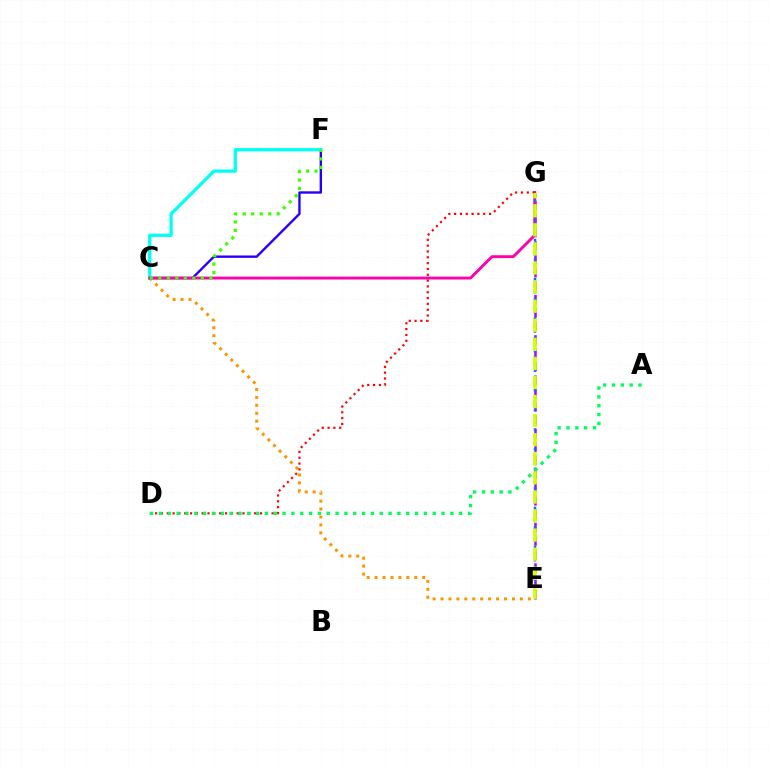{('E', 'G'): [{'color': '#b900ff', 'line_style': 'dashed', 'thickness': 1.82}, {'color': '#0074ff', 'line_style': 'dotted', 'thickness': 1.78}, {'color': '#d1ff00', 'line_style': 'dashed', 'thickness': 2.59}], ('C', 'E'): [{'color': '#ff9400', 'line_style': 'dotted', 'thickness': 2.16}], ('C', 'F'): [{'color': '#2500ff', 'line_style': 'solid', 'thickness': 1.71}, {'color': '#00fff6', 'line_style': 'solid', 'thickness': 2.35}, {'color': '#3dff00', 'line_style': 'dotted', 'thickness': 2.31}], ('C', 'G'): [{'color': '#ff00ac', 'line_style': 'solid', 'thickness': 2.08}], ('D', 'G'): [{'color': '#ff0000', 'line_style': 'dotted', 'thickness': 1.58}], ('A', 'D'): [{'color': '#00ff5c', 'line_style': 'dotted', 'thickness': 2.4}]}